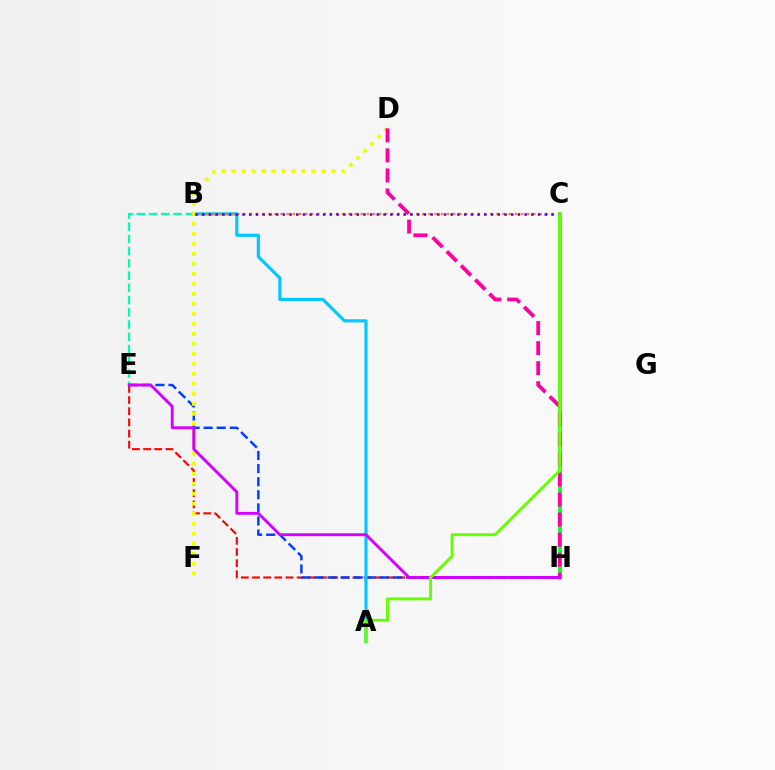{('B', 'E'): [{'color': '#00ffaf', 'line_style': 'dashed', 'thickness': 1.66}], ('E', 'H'): [{'color': '#ff0000', 'line_style': 'dashed', 'thickness': 1.52}, {'color': '#003fff', 'line_style': 'dashed', 'thickness': 1.78}, {'color': '#d600ff', 'line_style': 'solid', 'thickness': 2.08}], ('A', 'B'): [{'color': '#00c7ff', 'line_style': 'solid', 'thickness': 2.26}], ('C', 'H'): [{'color': '#00ff27', 'line_style': 'solid', 'thickness': 2.61}], ('B', 'C'): [{'color': '#ff8800', 'line_style': 'dotted', 'thickness': 1.68}, {'color': '#4f00ff', 'line_style': 'dotted', 'thickness': 1.83}], ('D', 'F'): [{'color': '#eeff00', 'line_style': 'dotted', 'thickness': 2.71}], ('D', 'H'): [{'color': '#ff00a0', 'line_style': 'dashed', 'thickness': 2.72}], ('A', 'C'): [{'color': '#66ff00', 'line_style': 'solid', 'thickness': 2.11}]}